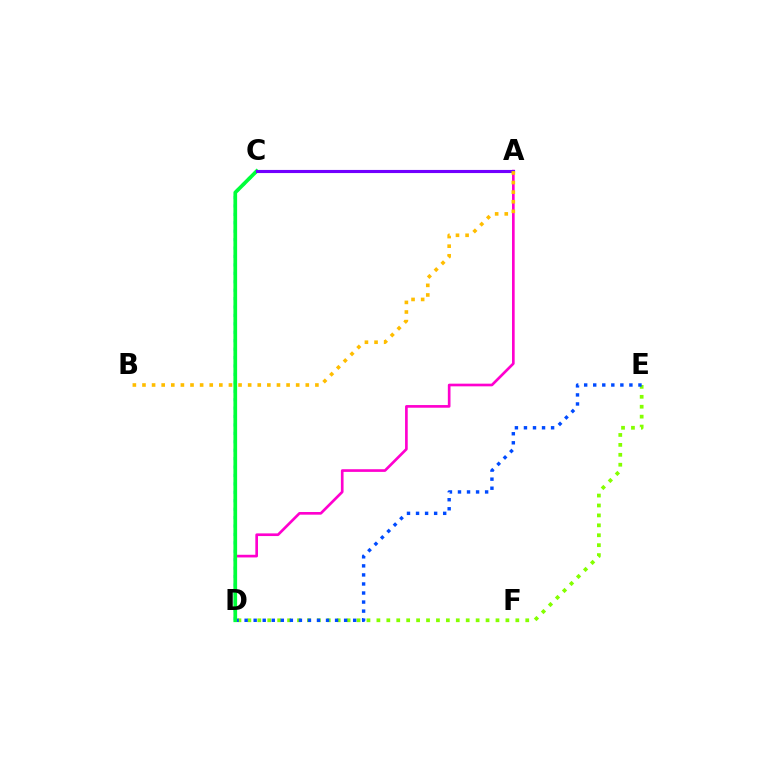{('C', 'D'): [{'color': '#00fff6', 'line_style': 'dotted', 'thickness': 2.29}, {'color': '#00ff39', 'line_style': 'solid', 'thickness': 2.66}], ('D', 'E'): [{'color': '#84ff00', 'line_style': 'dotted', 'thickness': 2.7}, {'color': '#004bff', 'line_style': 'dotted', 'thickness': 2.46}], ('A', 'D'): [{'color': '#ff00cf', 'line_style': 'solid', 'thickness': 1.92}], ('A', 'C'): [{'color': '#ff0000', 'line_style': 'solid', 'thickness': 2.12}, {'color': '#7200ff', 'line_style': 'solid', 'thickness': 2.25}], ('A', 'B'): [{'color': '#ffbd00', 'line_style': 'dotted', 'thickness': 2.61}]}